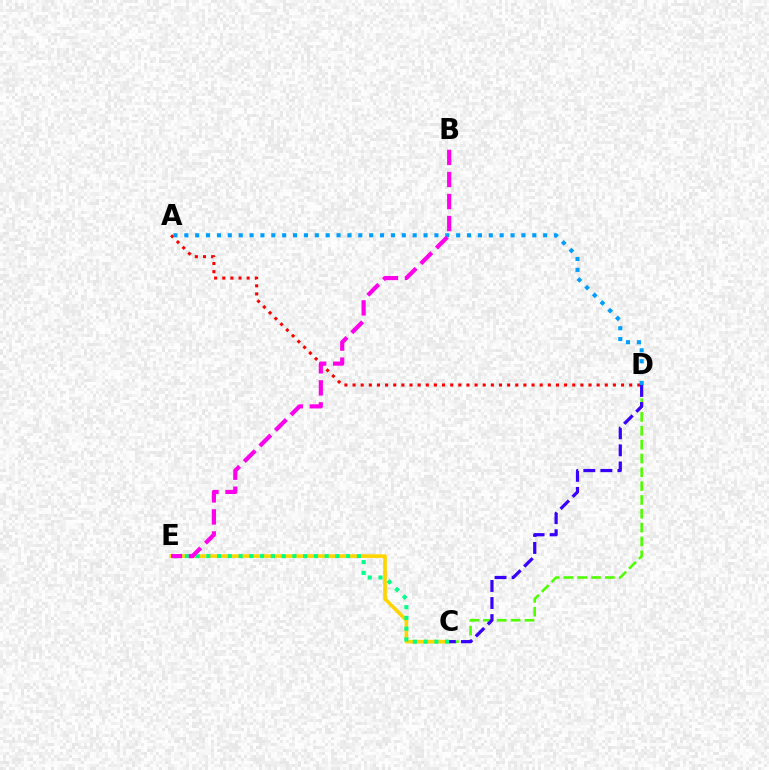{('C', 'E'): [{'color': '#ffd500', 'line_style': 'solid', 'thickness': 2.61}, {'color': '#00ff86', 'line_style': 'dotted', 'thickness': 2.92}], ('A', 'D'): [{'color': '#ff0000', 'line_style': 'dotted', 'thickness': 2.21}, {'color': '#009eff', 'line_style': 'dotted', 'thickness': 2.95}], ('C', 'D'): [{'color': '#4fff00', 'line_style': 'dashed', 'thickness': 1.88}, {'color': '#3700ff', 'line_style': 'dashed', 'thickness': 2.32}], ('B', 'E'): [{'color': '#ff00ed', 'line_style': 'dashed', 'thickness': 3.0}]}